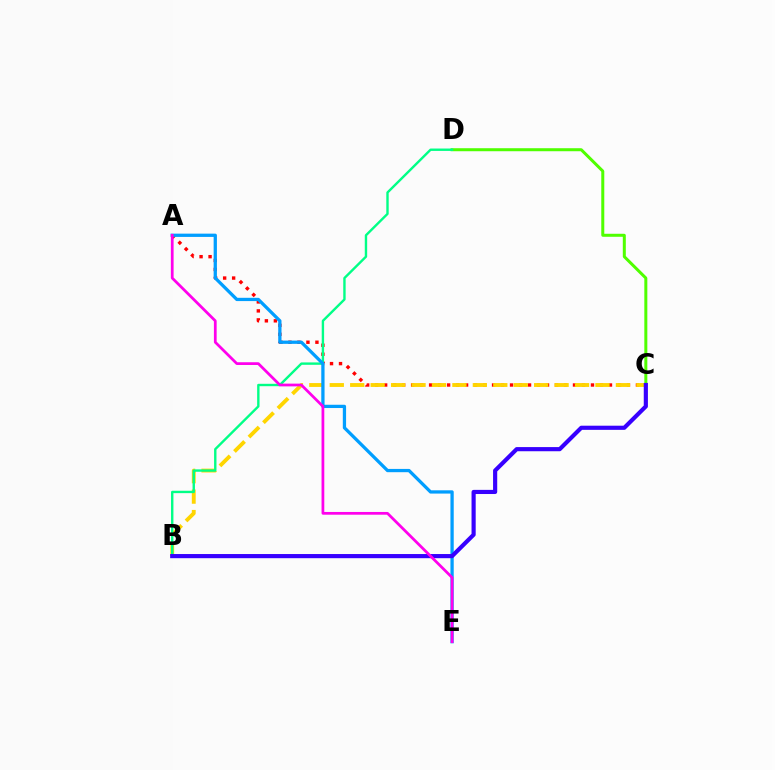{('A', 'C'): [{'color': '#ff0000', 'line_style': 'dotted', 'thickness': 2.44}], ('B', 'C'): [{'color': '#ffd500', 'line_style': 'dashed', 'thickness': 2.78}, {'color': '#3700ff', 'line_style': 'solid', 'thickness': 2.99}], ('C', 'D'): [{'color': '#4fff00', 'line_style': 'solid', 'thickness': 2.17}], ('B', 'D'): [{'color': '#00ff86', 'line_style': 'solid', 'thickness': 1.72}], ('A', 'E'): [{'color': '#009eff', 'line_style': 'solid', 'thickness': 2.36}, {'color': '#ff00ed', 'line_style': 'solid', 'thickness': 1.98}]}